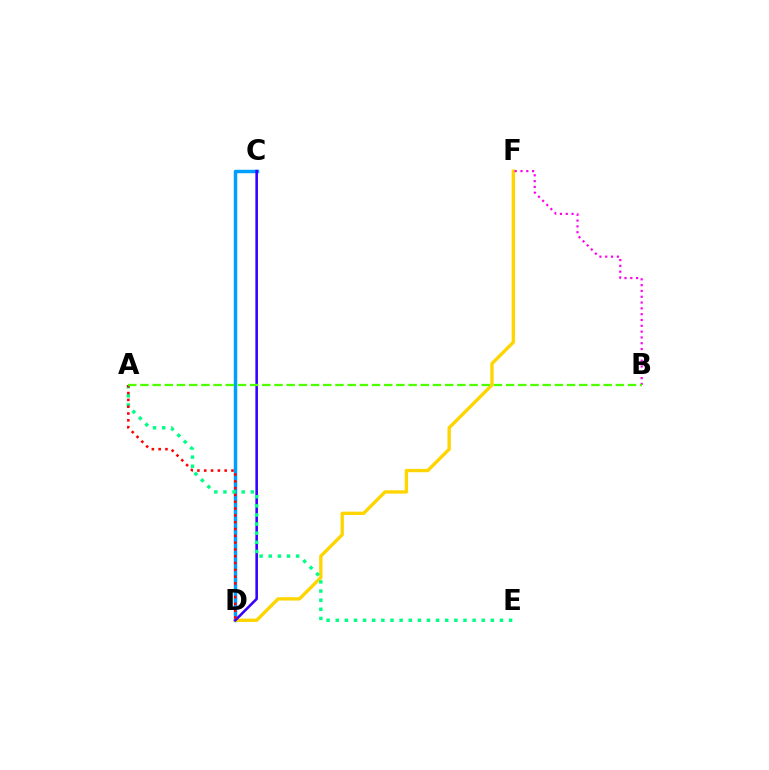{('C', 'D'): [{'color': '#009eff', 'line_style': 'solid', 'thickness': 2.49}, {'color': '#3700ff', 'line_style': 'solid', 'thickness': 1.86}], ('D', 'F'): [{'color': '#ffd500', 'line_style': 'solid', 'thickness': 2.41}], ('B', 'F'): [{'color': '#ff00ed', 'line_style': 'dotted', 'thickness': 1.58}], ('A', 'E'): [{'color': '#00ff86', 'line_style': 'dotted', 'thickness': 2.48}], ('A', 'D'): [{'color': '#ff0000', 'line_style': 'dotted', 'thickness': 1.85}], ('A', 'B'): [{'color': '#4fff00', 'line_style': 'dashed', 'thickness': 1.66}]}